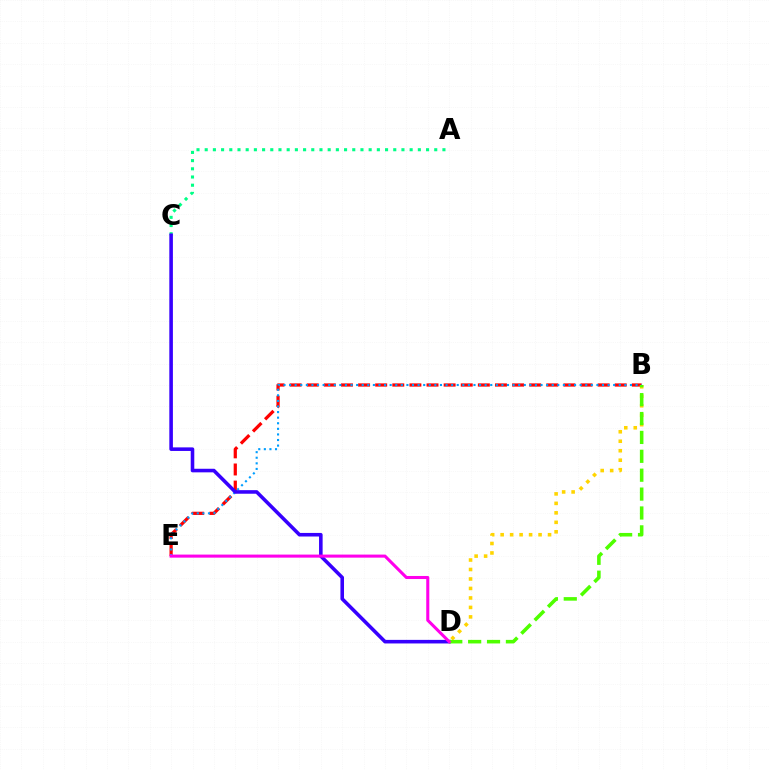{('B', 'E'): [{'color': '#ff0000', 'line_style': 'dashed', 'thickness': 2.32}, {'color': '#009eff', 'line_style': 'dotted', 'thickness': 1.52}], ('A', 'C'): [{'color': '#00ff86', 'line_style': 'dotted', 'thickness': 2.23}], ('B', 'D'): [{'color': '#ffd500', 'line_style': 'dotted', 'thickness': 2.58}, {'color': '#4fff00', 'line_style': 'dashed', 'thickness': 2.57}], ('C', 'D'): [{'color': '#3700ff', 'line_style': 'solid', 'thickness': 2.58}], ('D', 'E'): [{'color': '#ff00ed', 'line_style': 'solid', 'thickness': 2.2}]}